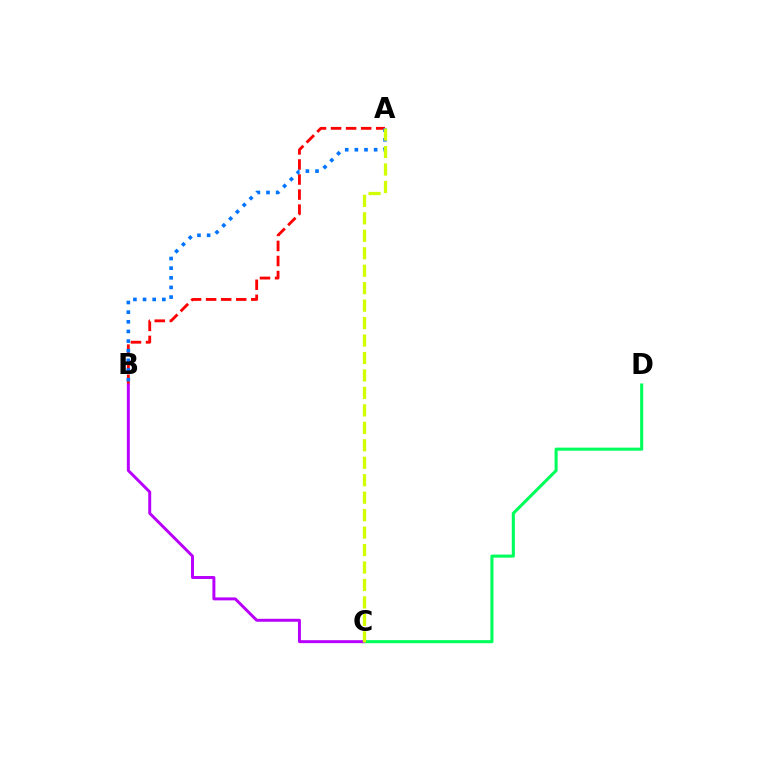{('A', 'B'): [{'color': '#ff0000', 'line_style': 'dashed', 'thickness': 2.05}, {'color': '#0074ff', 'line_style': 'dotted', 'thickness': 2.62}], ('C', 'D'): [{'color': '#00ff5c', 'line_style': 'solid', 'thickness': 2.22}], ('B', 'C'): [{'color': '#b900ff', 'line_style': 'solid', 'thickness': 2.13}], ('A', 'C'): [{'color': '#d1ff00', 'line_style': 'dashed', 'thickness': 2.37}]}